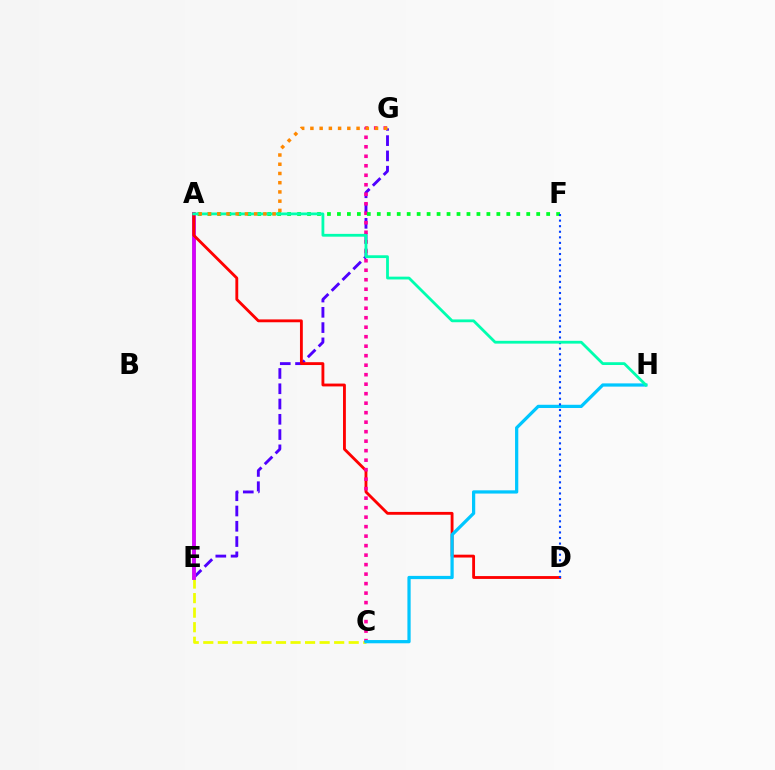{('C', 'E'): [{'color': '#eeff00', 'line_style': 'dashed', 'thickness': 1.98}], ('E', 'G'): [{'color': '#4f00ff', 'line_style': 'dashed', 'thickness': 2.07}], ('A', 'E'): [{'color': '#66ff00', 'line_style': 'solid', 'thickness': 2.58}, {'color': '#d600ff', 'line_style': 'solid', 'thickness': 2.72}], ('A', 'D'): [{'color': '#ff0000', 'line_style': 'solid', 'thickness': 2.05}], ('C', 'G'): [{'color': '#ff00a0', 'line_style': 'dotted', 'thickness': 2.58}], ('C', 'H'): [{'color': '#00c7ff', 'line_style': 'solid', 'thickness': 2.33}], ('A', 'F'): [{'color': '#00ff27', 'line_style': 'dotted', 'thickness': 2.71}], ('D', 'F'): [{'color': '#003fff', 'line_style': 'dotted', 'thickness': 1.51}], ('A', 'H'): [{'color': '#00ffaf', 'line_style': 'solid', 'thickness': 2.01}], ('A', 'G'): [{'color': '#ff8800', 'line_style': 'dotted', 'thickness': 2.51}]}